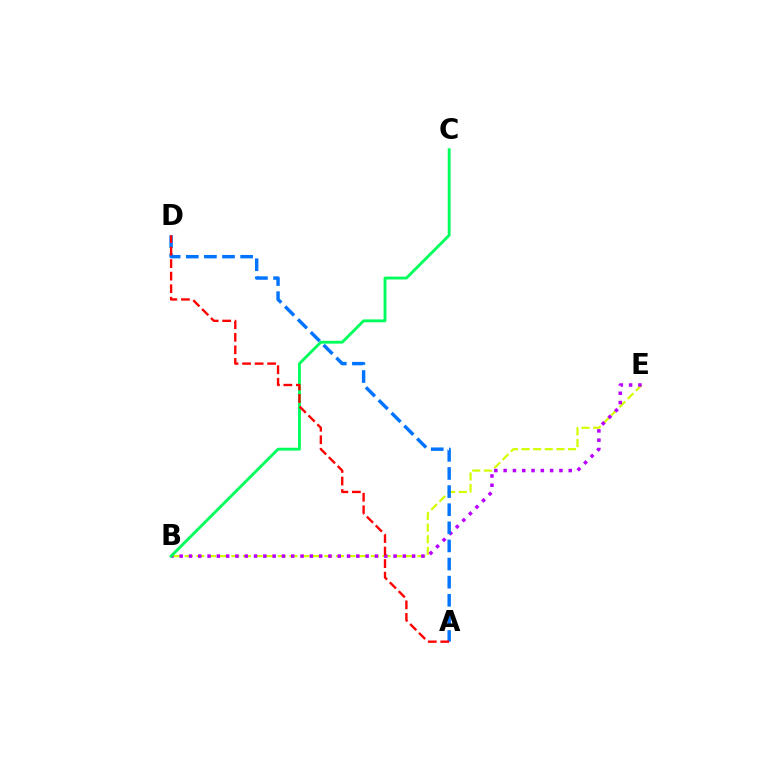{('B', 'E'): [{'color': '#d1ff00', 'line_style': 'dashed', 'thickness': 1.58}, {'color': '#b900ff', 'line_style': 'dotted', 'thickness': 2.53}], ('B', 'C'): [{'color': '#00ff5c', 'line_style': 'solid', 'thickness': 2.06}], ('A', 'D'): [{'color': '#0074ff', 'line_style': 'dashed', 'thickness': 2.46}, {'color': '#ff0000', 'line_style': 'dashed', 'thickness': 1.7}]}